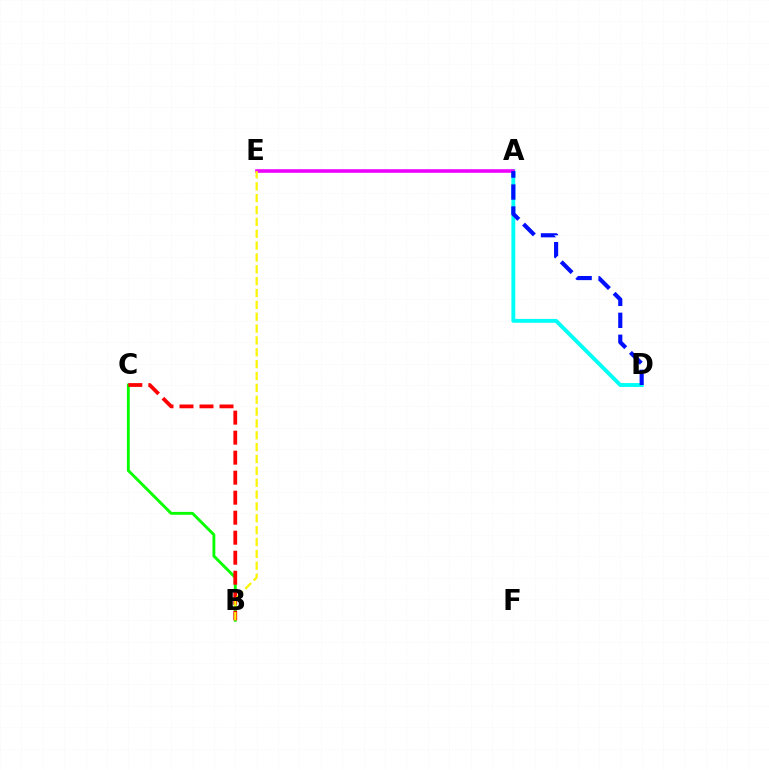{('A', 'D'): [{'color': '#00fff6', 'line_style': 'solid', 'thickness': 2.8}, {'color': '#0010ff', 'line_style': 'dashed', 'thickness': 2.98}], ('A', 'E'): [{'color': '#ee00ff', 'line_style': 'solid', 'thickness': 2.58}], ('B', 'C'): [{'color': '#08ff00', 'line_style': 'solid', 'thickness': 2.07}, {'color': '#ff0000', 'line_style': 'dashed', 'thickness': 2.72}], ('B', 'E'): [{'color': '#fcf500', 'line_style': 'dashed', 'thickness': 1.61}]}